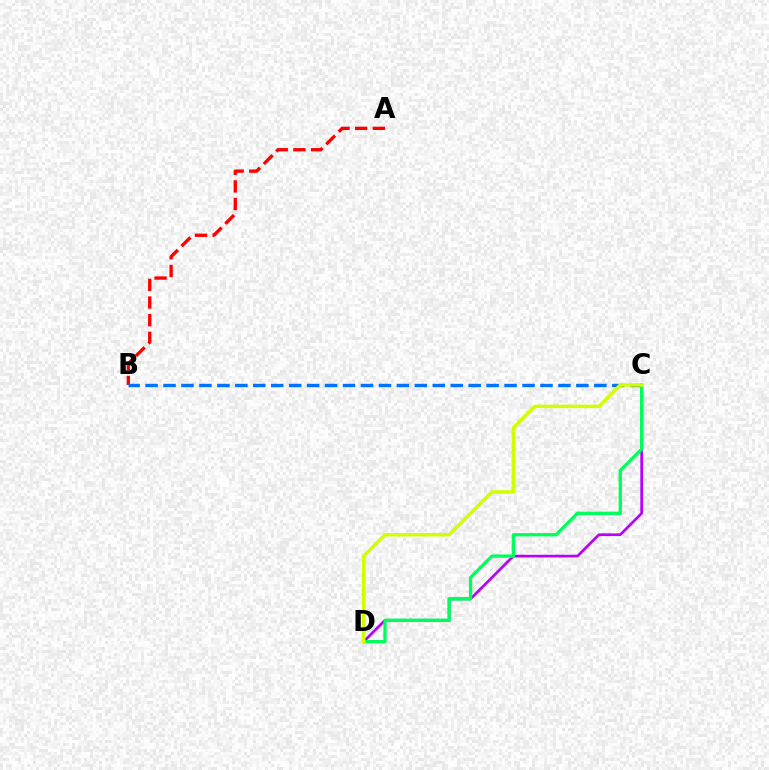{('A', 'B'): [{'color': '#ff0000', 'line_style': 'dashed', 'thickness': 2.4}], ('B', 'C'): [{'color': '#0074ff', 'line_style': 'dashed', 'thickness': 2.44}], ('C', 'D'): [{'color': '#b900ff', 'line_style': 'solid', 'thickness': 1.95}, {'color': '#00ff5c', 'line_style': 'solid', 'thickness': 2.39}, {'color': '#d1ff00', 'line_style': 'solid', 'thickness': 2.48}]}